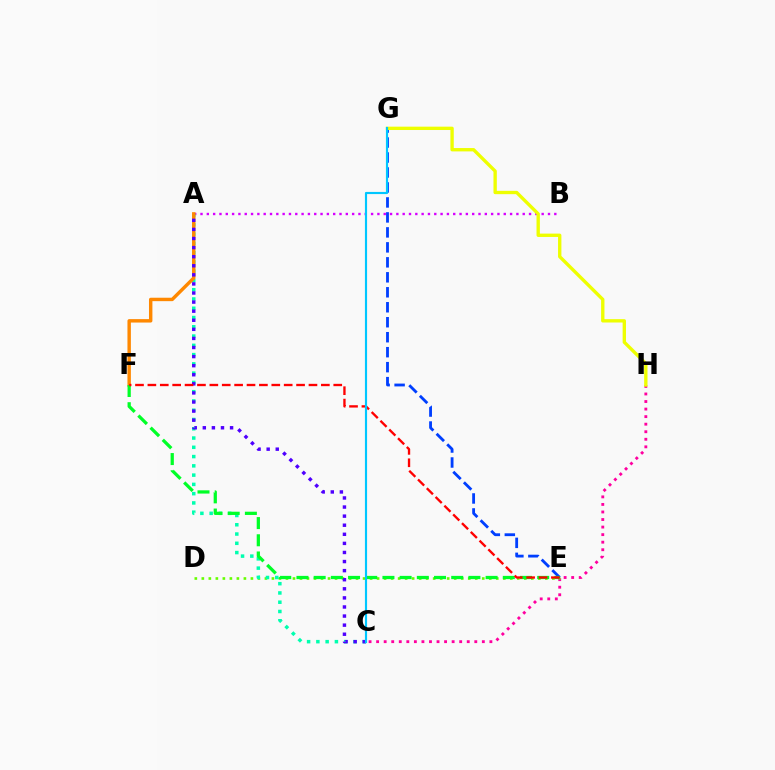{('C', 'H'): [{'color': '#ff00a0', 'line_style': 'dotted', 'thickness': 2.05}], ('D', 'E'): [{'color': '#66ff00', 'line_style': 'dotted', 'thickness': 1.9}], ('A', 'B'): [{'color': '#d600ff', 'line_style': 'dotted', 'thickness': 1.72}], ('E', 'G'): [{'color': '#003fff', 'line_style': 'dashed', 'thickness': 2.03}], ('A', 'C'): [{'color': '#00ffaf', 'line_style': 'dotted', 'thickness': 2.52}, {'color': '#4f00ff', 'line_style': 'dotted', 'thickness': 2.47}], ('A', 'F'): [{'color': '#ff8800', 'line_style': 'solid', 'thickness': 2.47}], ('G', 'H'): [{'color': '#eeff00', 'line_style': 'solid', 'thickness': 2.41}], ('E', 'F'): [{'color': '#00ff27', 'line_style': 'dashed', 'thickness': 2.34}, {'color': '#ff0000', 'line_style': 'dashed', 'thickness': 1.68}], ('C', 'G'): [{'color': '#00c7ff', 'line_style': 'solid', 'thickness': 1.55}]}